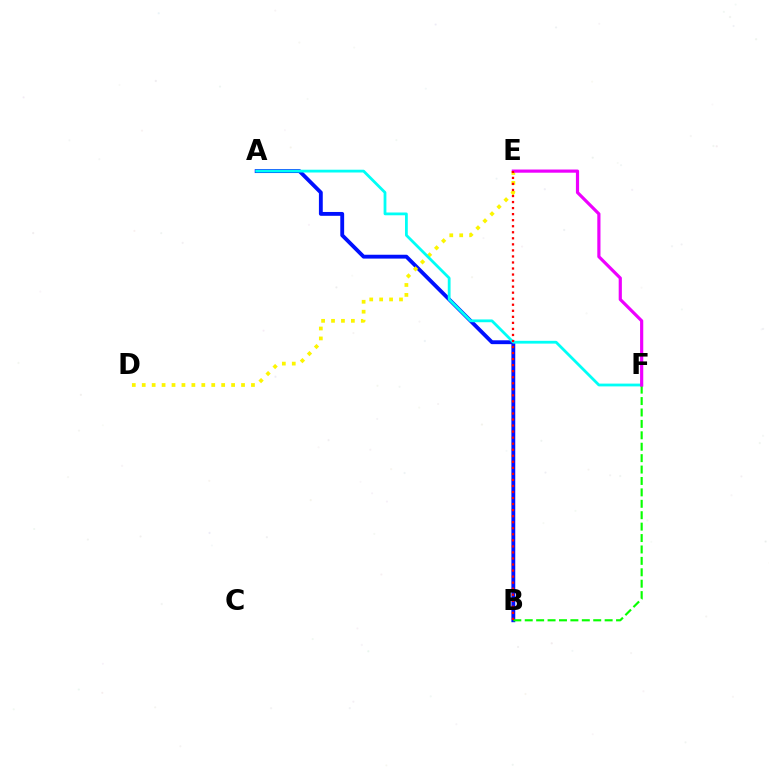{('A', 'B'): [{'color': '#0010ff', 'line_style': 'solid', 'thickness': 2.77}], ('D', 'E'): [{'color': '#fcf500', 'line_style': 'dotted', 'thickness': 2.7}], ('A', 'F'): [{'color': '#00fff6', 'line_style': 'solid', 'thickness': 2.01}], ('B', 'F'): [{'color': '#08ff00', 'line_style': 'dashed', 'thickness': 1.55}], ('E', 'F'): [{'color': '#ee00ff', 'line_style': 'solid', 'thickness': 2.29}], ('B', 'E'): [{'color': '#ff0000', 'line_style': 'dotted', 'thickness': 1.64}]}